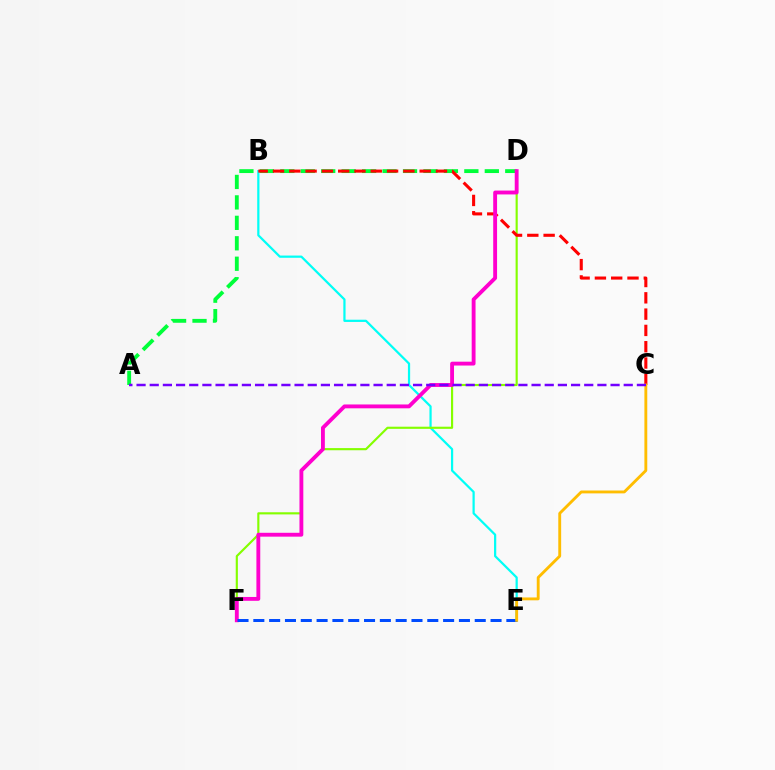{('B', 'E'): [{'color': '#00fff6', 'line_style': 'solid', 'thickness': 1.6}], ('D', 'F'): [{'color': '#84ff00', 'line_style': 'solid', 'thickness': 1.55}, {'color': '#ff00cf', 'line_style': 'solid', 'thickness': 2.78}], ('A', 'D'): [{'color': '#00ff39', 'line_style': 'dashed', 'thickness': 2.78}], ('B', 'C'): [{'color': '#ff0000', 'line_style': 'dashed', 'thickness': 2.21}], ('E', 'F'): [{'color': '#004bff', 'line_style': 'dashed', 'thickness': 2.15}], ('C', 'E'): [{'color': '#ffbd00', 'line_style': 'solid', 'thickness': 2.06}], ('A', 'C'): [{'color': '#7200ff', 'line_style': 'dashed', 'thickness': 1.79}]}